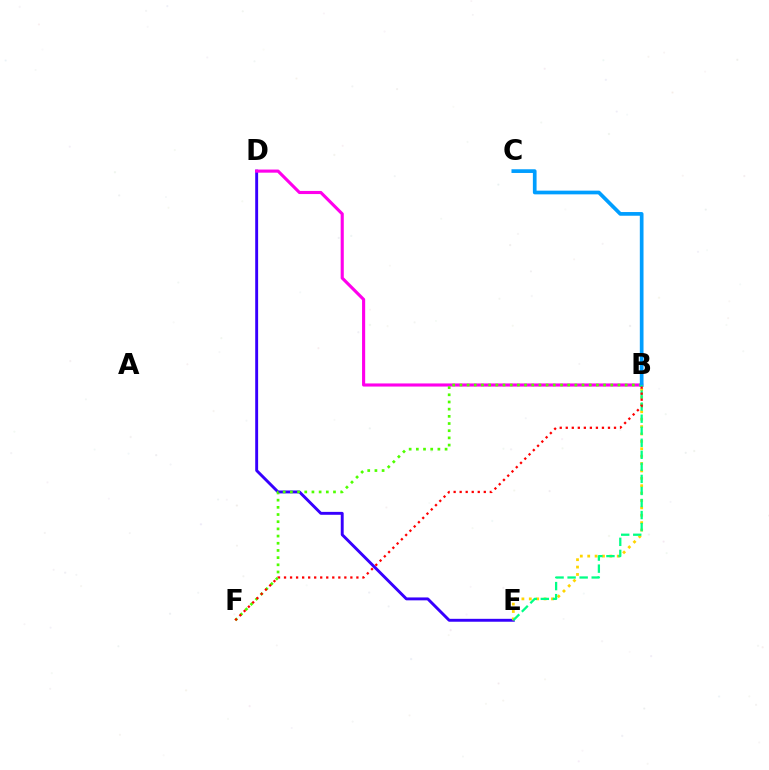{('D', 'E'): [{'color': '#3700ff', 'line_style': 'solid', 'thickness': 2.09}], ('B', 'E'): [{'color': '#ffd500', 'line_style': 'dotted', 'thickness': 2.01}, {'color': '#00ff86', 'line_style': 'dashed', 'thickness': 1.64}], ('B', 'D'): [{'color': '#ff00ed', 'line_style': 'solid', 'thickness': 2.24}], ('B', 'F'): [{'color': '#4fff00', 'line_style': 'dotted', 'thickness': 1.95}, {'color': '#ff0000', 'line_style': 'dotted', 'thickness': 1.64}], ('B', 'C'): [{'color': '#009eff', 'line_style': 'solid', 'thickness': 2.67}]}